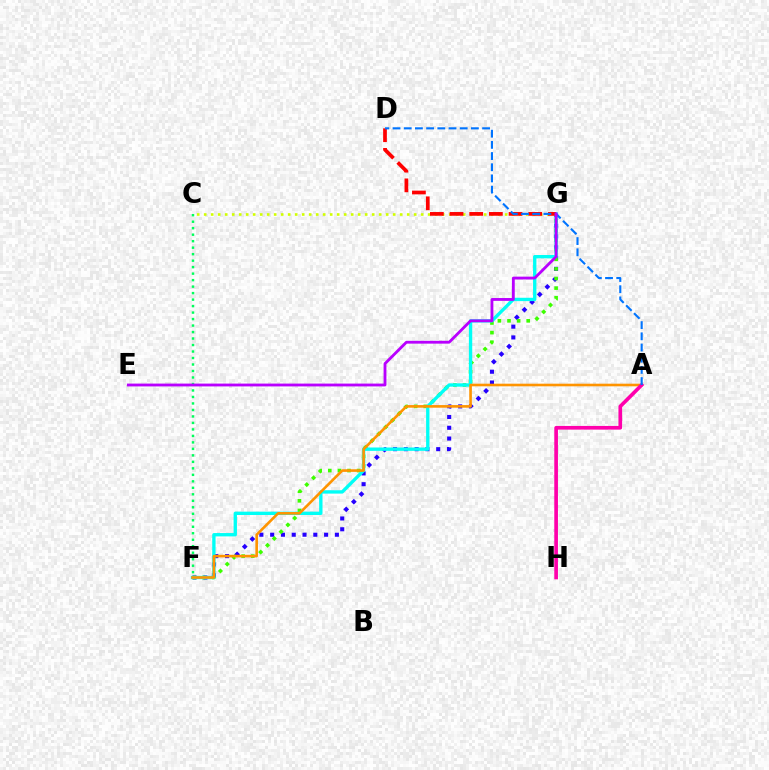{('F', 'G'): [{'color': '#2500ff', 'line_style': 'dotted', 'thickness': 2.93}, {'color': '#3dff00', 'line_style': 'dotted', 'thickness': 2.61}, {'color': '#00fff6', 'line_style': 'solid', 'thickness': 2.4}], ('C', 'F'): [{'color': '#00ff5c', 'line_style': 'dotted', 'thickness': 1.76}], ('C', 'G'): [{'color': '#d1ff00', 'line_style': 'dotted', 'thickness': 1.9}], ('A', 'F'): [{'color': '#ff9400', 'line_style': 'solid', 'thickness': 1.89}], ('D', 'G'): [{'color': '#ff0000', 'line_style': 'dashed', 'thickness': 2.67}], ('A', 'H'): [{'color': '#ff00ac', 'line_style': 'solid', 'thickness': 2.64}], ('A', 'D'): [{'color': '#0074ff', 'line_style': 'dashed', 'thickness': 1.52}], ('E', 'G'): [{'color': '#b900ff', 'line_style': 'solid', 'thickness': 2.03}]}